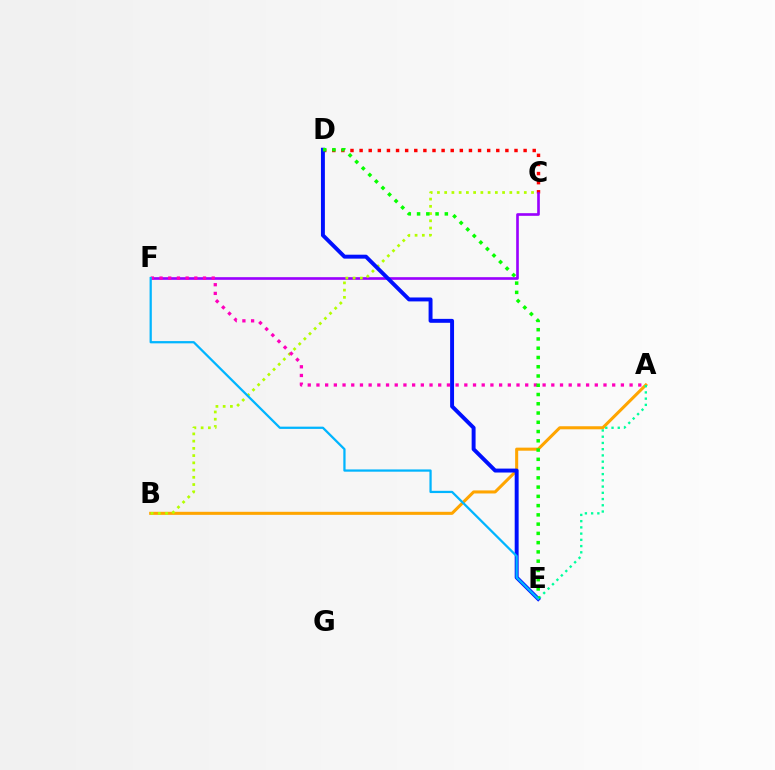{('C', 'D'): [{'color': '#ff0000', 'line_style': 'dotted', 'thickness': 2.48}], ('C', 'F'): [{'color': '#9b00ff', 'line_style': 'solid', 'thickness': 1.9}], ('A', 'B'): [{'color': '#ffa500', 'line_style': 'solid', 'thickness': 2.2}], ('A', 'E'): [{'color': '#00ff9d', 'line_style': 'dotted', 'thickness': 1.69}], ('B', 'C'): [{'color': '#b3ff00', 'line_style': 'dotted', 'thickness': 1.97}], ('A', 'F'): [{'color': '#ff00bd', 'line_style': 'dotted', 'thickness': 2.36}], ('D', 'E'): [{'color': '#0010ff', 'line_style': 'solid', 'thickness': 2.83}, {'color': '#08ff00', 'line_style': 'dotted', 'thickness': 2.52}], ('E', 'F'): [{'color': '#00b5ff', 'line_style': 'solid', 'thickness': 1.62}]}